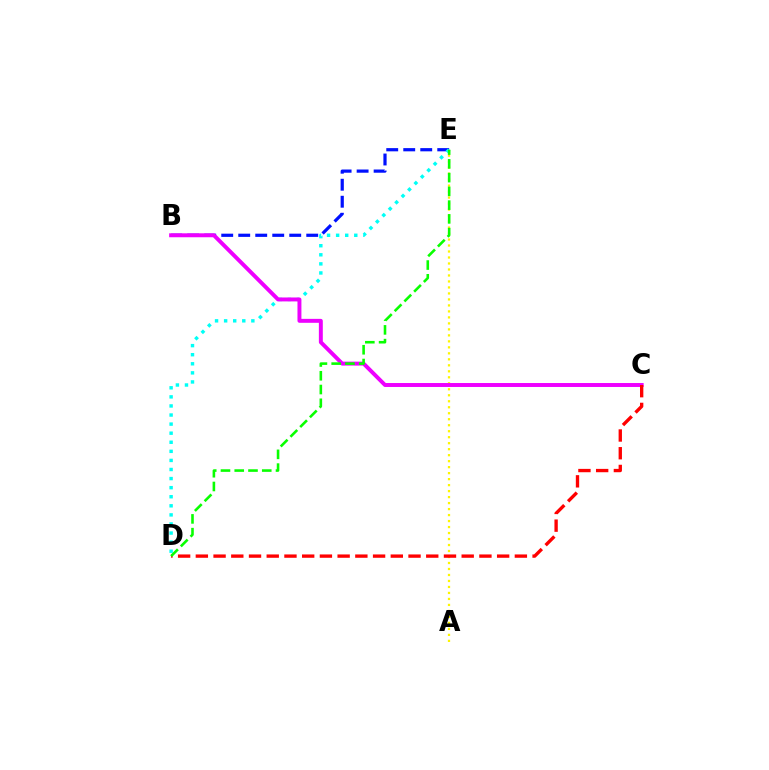{('B', 'E'): [{'color': '#0010ff', 'line_style': 'dashed', 'thickness': 2.31}], ('D', 'E'): [{'color': '#00fff6', 'line_style': 'dotted', 'thickness': 2.47}, {'color': '#08ff00', 'line_style': 'dashed', 'thickness': 1.87}], ('A', 'E'): [{'color': '#fcf500', 'line_style': 'dotted', 'thickness': 1.63}], ('B', 'C'): [{'color': '#ee00ff', 'line_style': 'solid', 'thickness': 2.84}], ('C', 'D'): [{'color': '#ff0000', 'line_style': 'dashed', 'thickness': 2.41}]}